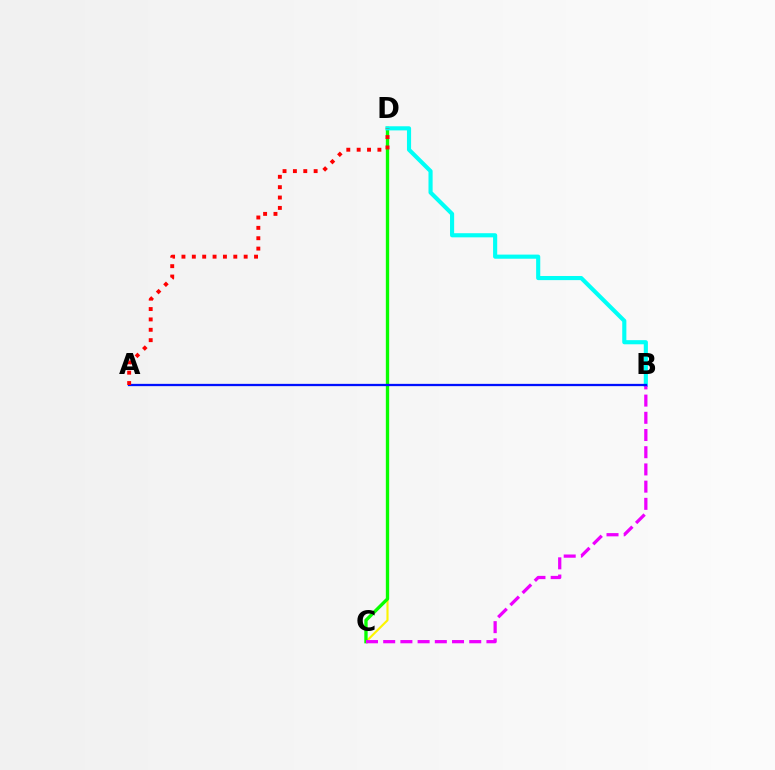{('C', 'D'): [{'color': '#fcf500', 'line_style': 'solid', 'thickness': 1.54}, {'color': '#08ff00', 'line_style': 'solid', 'thickness': 2.4}], ('B', 'D'): [{'color': '#00fff6', 'line_style': 'solid', 'thickness': 2.97}], ('B', 'C'): [{'color': '#ee00ff', 'line_style': 'dashed', 'thickness': 2.34}], ('A', 'B'): [{'color': '#0010ff', 'line_style': 'solid', 'thickness': 1.64}], ('A', 'D'): [{'color': '#ff0000', 'line_style': 'dotted', 'thickness': 2.82}]}